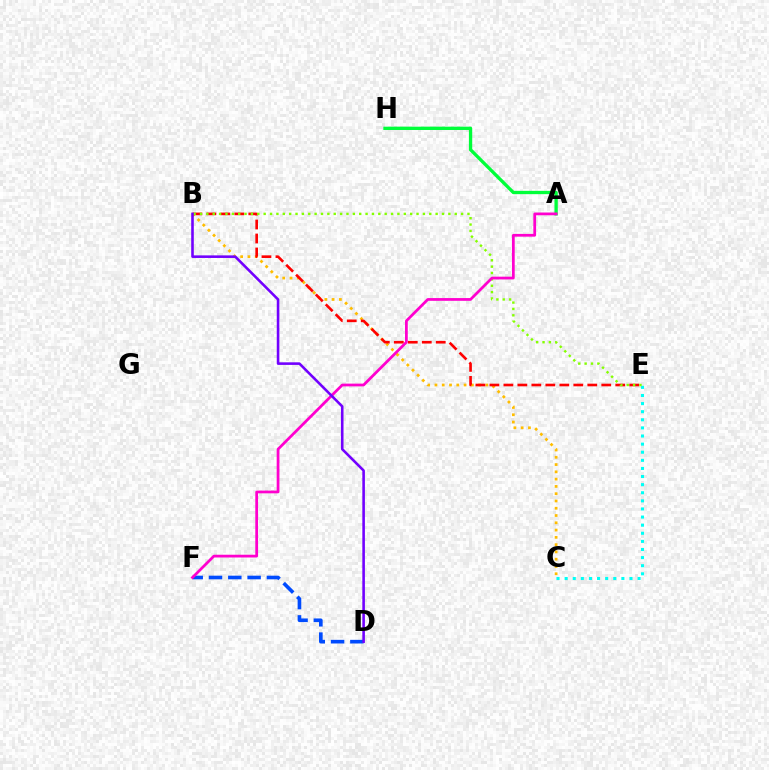{('C', 'E'): [{'color': '#00fff6', 'line_style': 'dotted', 'thickness': 2.2}], ('B', 'C'): [{'color': '#ffbd00', 'line_style': 'dotted', 'thickness': 1.98}], ('B', 'E'): [{'color': '#ff0000', 'line_style': 'dashed', 'thickness': 1.9}, {'color': '#84ff00', 'line_style': 'dotted', 'thickness': 1.73}], ('A', 'H'): [{'color': '#00ff39', 'line_style': 'solid', 'thickness': 2.39}], ('D', 'F'): [{'color': '#004bff', 'line_style': 'dashed', 'thickness': 2.62}], ('A', 'F'): [{'color': '#ff00cf', 'line_style': 'solid', 'thickness': 1.98}], ('B', 'D'): [{'color': '#7200ff', 'line_style': 'solid', 'thickness': 1.86}]}